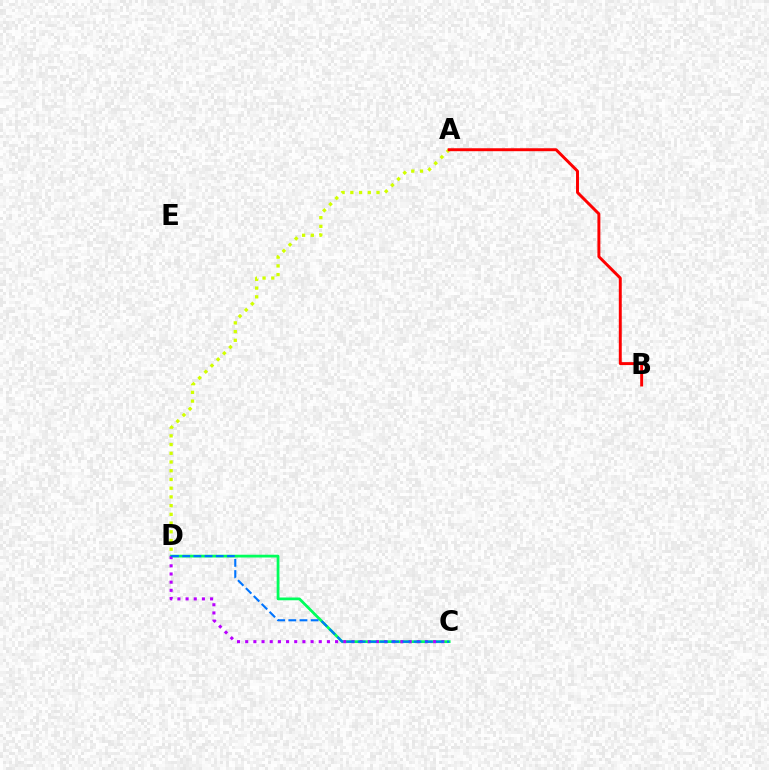{('C', 'D'): [{'color': '#00ff5c', 'line_style': 'solid', 'thickness': 2.0}, {'color': '#b900ff', 'line_style': 'dotted', 'thickness': 2.22}, {'color': '#0074ff', 'line_style': 'dashed', 'thickness': 1.52}], ('A', 'D'): [{'color': '#d1ff00', 'line_style': 'dotted', 'thickness': 2.37}], ('A', 'B'): [{'color': '#ff0000', 'line_style': 'solid', 'thickness': 2.12}]}